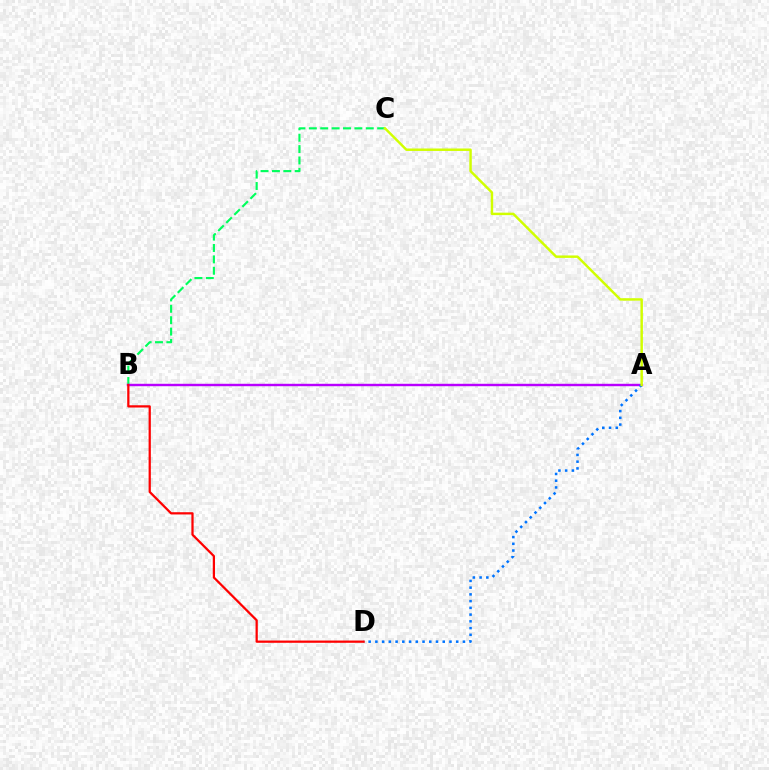{('B', 'C'): [{'color': '#00ff5c', 'line_style': 'dashed', 'thickness': 1.55}], ('A', 'B'): [{'color': '#b900ff', 'line_style': 'solid', 'thickness': 1.74}], ('A', 'D'): [{'color': '#0074ff', 'line_style': 'dotted', 'thickness': 1.83}], ('A', 'C'): [{'color': '#d1ff00', 'line_style': 'solid', 'thickness': 1.77}], ('B', 'D'): [{'color': '#ff0000', 'line_style': 'solid', 'thickness': 1.62}]}